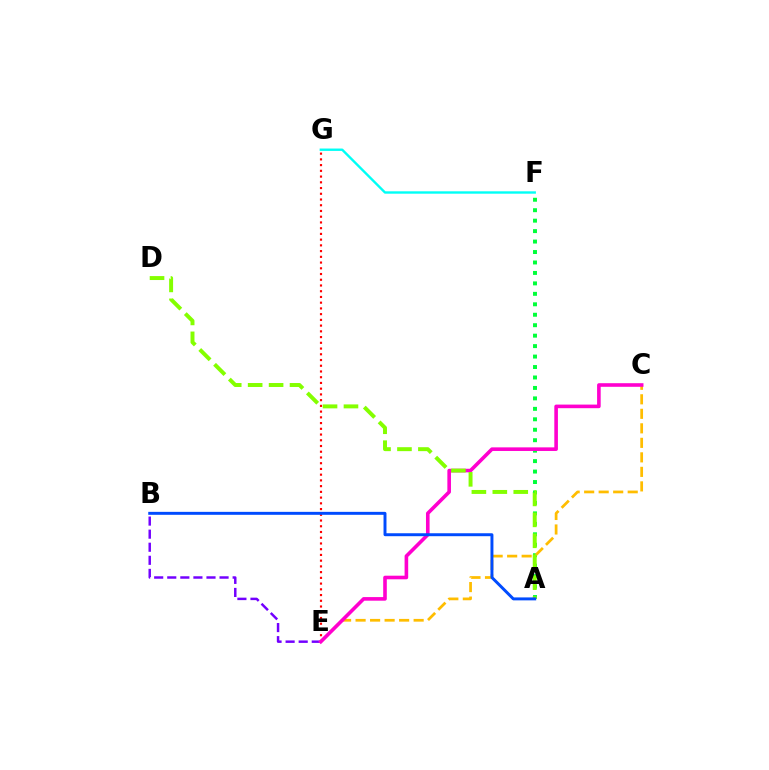{('A', 'F'): [{'color': '#00ff39', 'line_style': 'dotted', 'thickness': 2.84}], ('E', 'G'): [{'color': '#ff0000', 'line_style': 'dotted', 'thickness': 1.56}], ('F', 'G'): [{'color': '#00fff6', 'line_style': 'solid', 'thickness': 1.72}], ('B', 'E'): [{'color': '#7200ff', 'line_style': 'dashed', 'thickness': 1.78}], ('C', 'E'): [{'color': '#ffbd00', 'line_style': 'dashed', 'thickness': 1.97}, {'color': '#ff00cf', 'line_style': 'solid', 'thickness': 2.6}], ('A', 'D'): [{'color': '#84ff00', 'line_style': 'dashed', 'thickness': 2.84}], ('A', 'B'): [{'color': '#004bff', 'line_style': 'solid', 'thickness': 2.13}]}